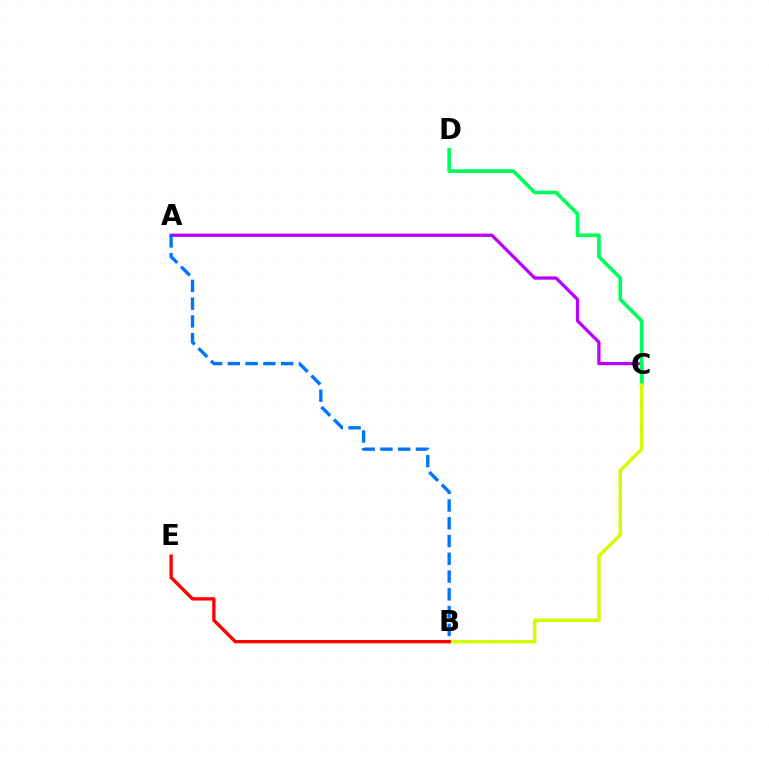{('A', 'C'): [{'color': '#b900ff', 'line_style': 'solid', 'thickness': 2.34}], ('A', 'B'): [{'color': '#0074ff', 'line_style': 'dashed', 'thickness': 2.41}], ('C', 'D'): [{'color': '#00ff5c', 'line_style': 'solid', 'thickness': 2.63}], ('B', 'C'): [{'color': '#d1ff00', 'line_style': 'solid', 'thickness': 2.49}], ('B', 'E'): [{'color': '#ff0000', 'line_style': 'solid', 'thickness': 2.4}]}